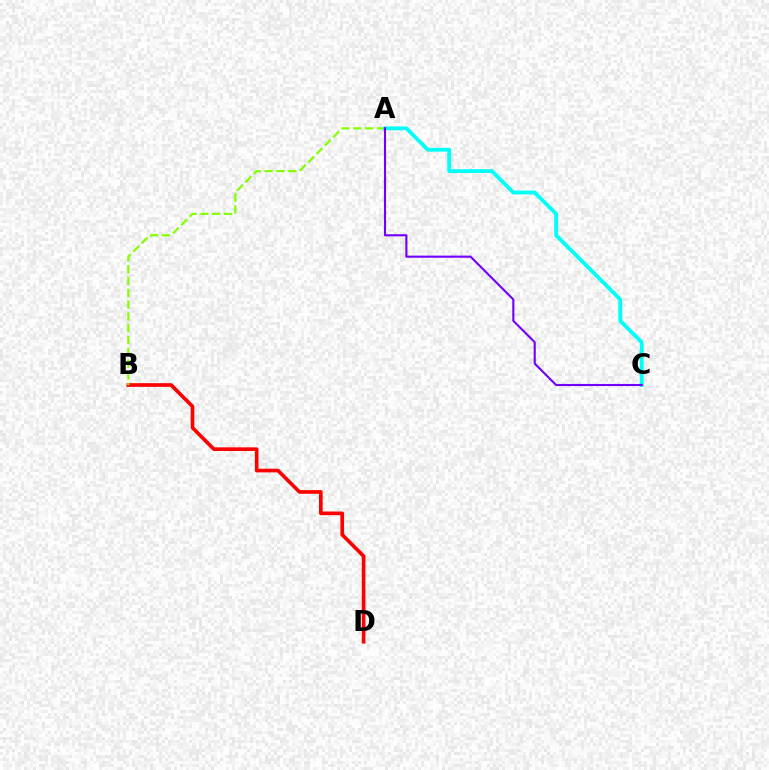{('B', 'D'): [{'color': '#ff0000', 'line_style': 'solid', 'thickness': 2.64}], ('A', 'B'): [{'color': '#84ff00', 'line_style': 'dashed', 'thickness': 1.6}], ('A', 'C'): [{'color': '#00fff6', 'line_style': 'solid', 'thickness': 2.75}, {'color': '#7200ff', 'line_style': 'solid', 'thickness': 1.52}]}